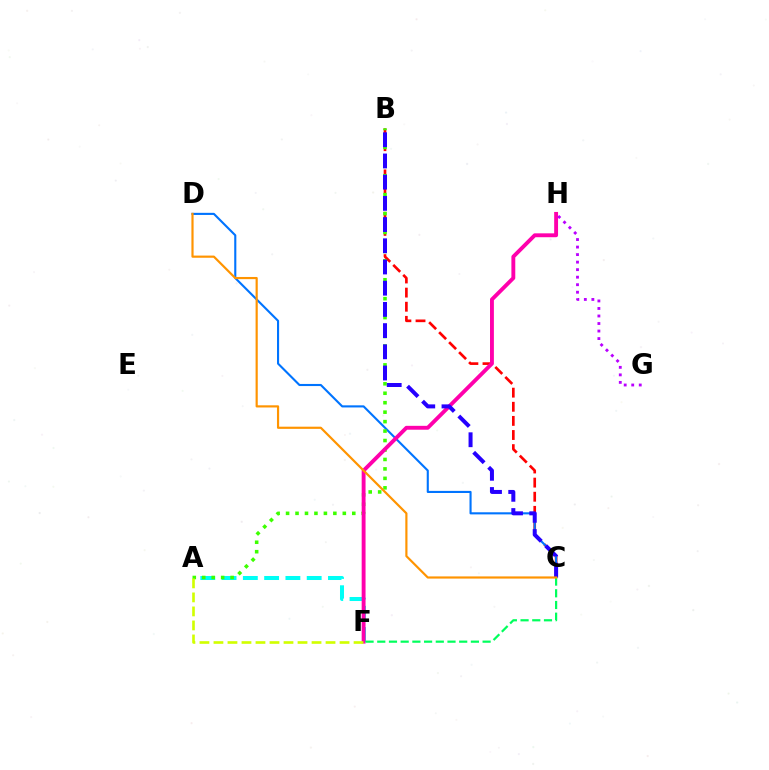{('B', 'C'): [{'color': '#ff0000', 'line_style': 'dashed', 'thickness': 1.92}, {'color': '#2500ff', 'line_style': 'dashed', 'thickness': 2.88}], ('A', 'F'): [{'color': '#00fff6', 'line_style': 'dashed', 'thickness': 2.89}, {'color': '#d1ff00', 'line_style': 'dashed', 'thickness': 1.9}], ('C', 'D'): [{'color': '#0074ff', 'line_style': 'solid', 'thickness': 1.52}, {'color': '#ff9400', 'line_style': 'solid', 'thickness': 1.57}], ('A', 'B'): [{'color': '#3dff00', 'line_style': 'dotted', 'thickness': 2.57}], ('F', 'H'): [{'color': '#ff00ac', 'line_style': 'solid', 'thickness': 2.79}], ('C', 'F'): [{'color': '#00ff5c', 'line_style': 'dashed', 'thickness': 1.59}], ('G', 'H'): [{'color': '#b900ff', 'line_style': 'dotted', 'thickness': 2.04}]}